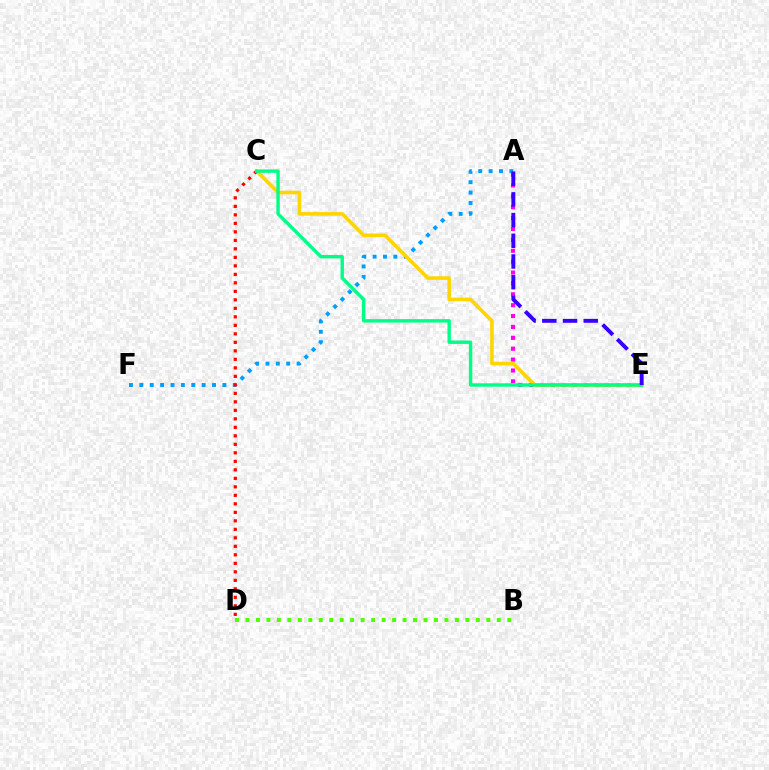{('A', 'F'): [{'color': '#009eff', 'line_style': 'dotted', 'thickness': 2.82}], ('B', 'D'): [{'color': '#4fff00', 'line_style': 'dotted', 'thickness': 2.85}], ('A', 'E'): [{'color': '#ff00ed', 'line_style': 'dotted', 'thickness': 2.96}, {'color': '#3700ff', 'line_style': 'dashed', 'thickness': 2.81}], ('C', 'E'): [{'color': '#ffd500', 'line_style': 'solid', 'thickness': 2.59}, {'color': '#00ff86', 'line_style': 'solid', 'thickness': 2.44}], ('C', 'D'): [{'color': '#ff0000', 'line_style': 'dotted', 'thickness': 2.31}]}